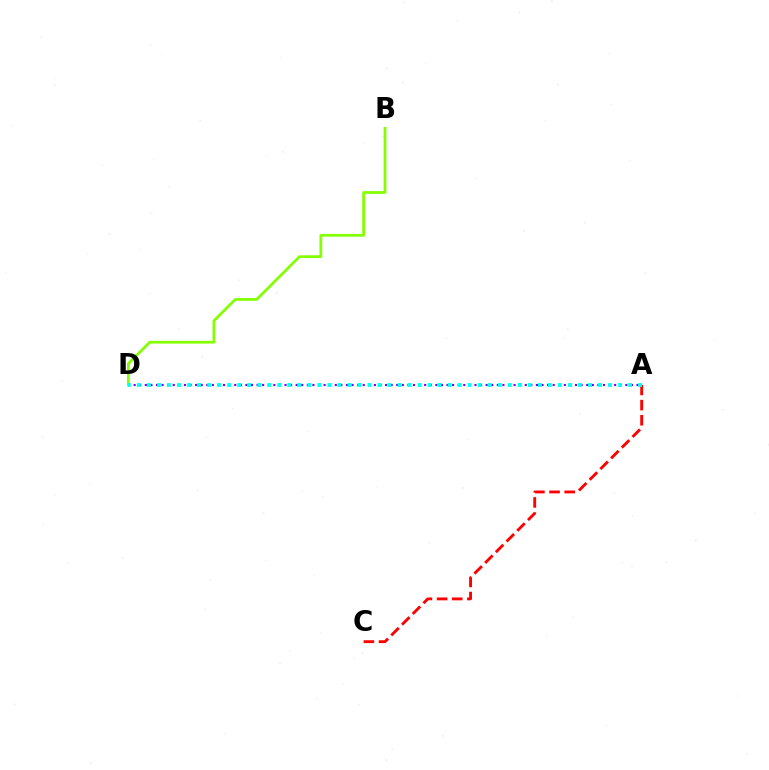{('B', 'D'): [{'color': '#84ff00', 'line_style': 'solid', 'thickness': 1.97}], ('A', 'C'): [{'color': '#ff0000', 'line_style': 'dashed', 'thickness': 2.06}], ('A', 'D'): [{'color': '#7200ff', 'line_style': 'dotted', 'thickness': 1.52}, {'color': '#00fff6', 'line_style': 'dotted', 'thickness': 2.72}]}